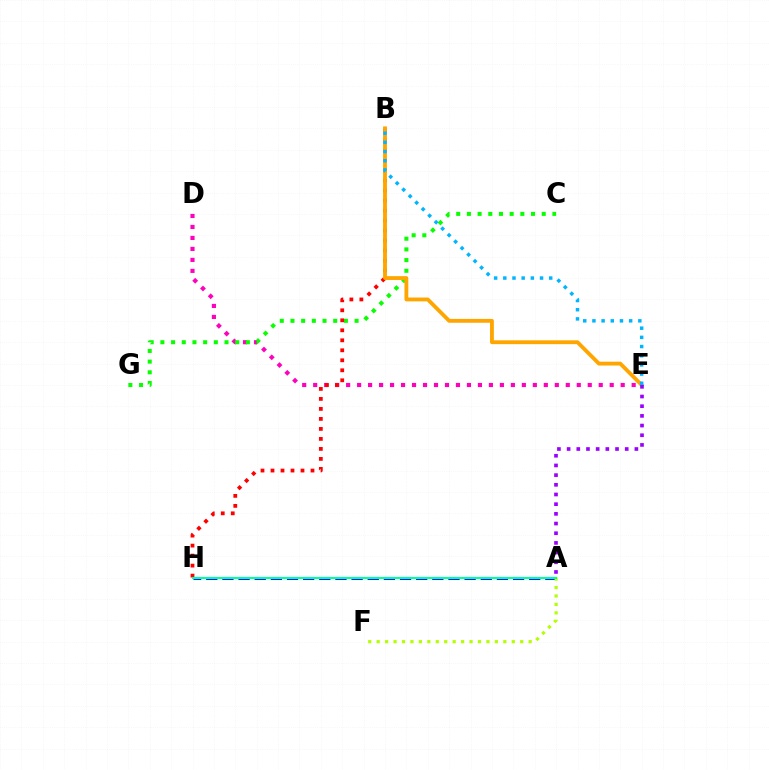{('D', 'E'): [{'color': '#ff00bd', 'line_style': 'dotted', 'thickness': 2.98}], ('C', 'G'): [{'color': '#08ff00', 'line_style': 'dotted', 'thickness': 2.9}], ('A', 'H'): [{'color': '#0010ff', 'line_style': 'dashed', 'thickness': 2.19}, {'color': '#00ff9d', 'line_style': 'solid', 'thickness': 1.52}], ('B', 'H'): [{'color': '#ff0000', 'line_style': 'dotted', 'thickness': 2.72}], ('B', 'E'): [{'color': '#ffa500', 'line_style': 'solid', 'thickness': 2.76}, {'color': '#00b5ff', 'line_style': 'dotted', 'thickness': 2.49}], ('A', 'F'): [{'color': '#b3ff00', 'line_style': 'dotted', 'thickness': 2.29}], ('A', 'E'): [{'color': '#9b00ff', 'line_style': 'dotted', 'thickness': 2.63}]}